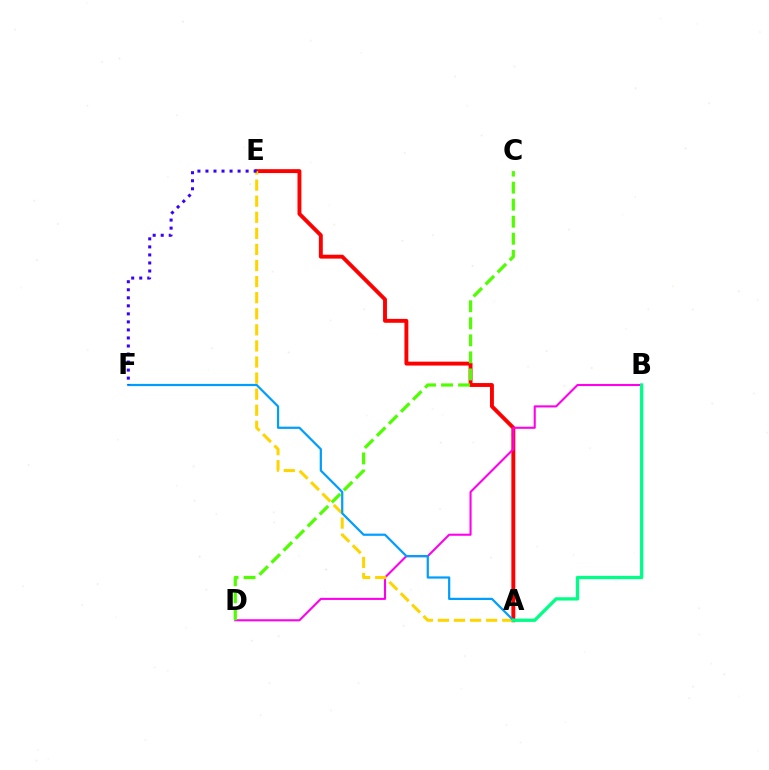{('A', 'E'): [{'color': '#ff0000', 'line_style': 'solid', 'thickness': 2.81}, {'color': '#ffd500', 'line_style': 'dashed', 'thickness': 2.18}], ('B', 'D'): [{'color': '#ff00ed', 'line_style': 'solid', 'thickness': 1.51}], ('A', 'F'): [{'color': '#009eff', 'line_style': 'solid', 'thickness': 1.6}], ('E', 'F'): [{'color': '#3700ff', 'line_style': 'dotted', 'thickness': 2.18}], ('A', 'B'): [{'color': '#00ff86', 'line_style': 'solid', 'thickness': 2.36}], ('C', 'D'): [{'color': '#4fff00', 'line_style': 'dashed', 'thickness': 2.32}]}